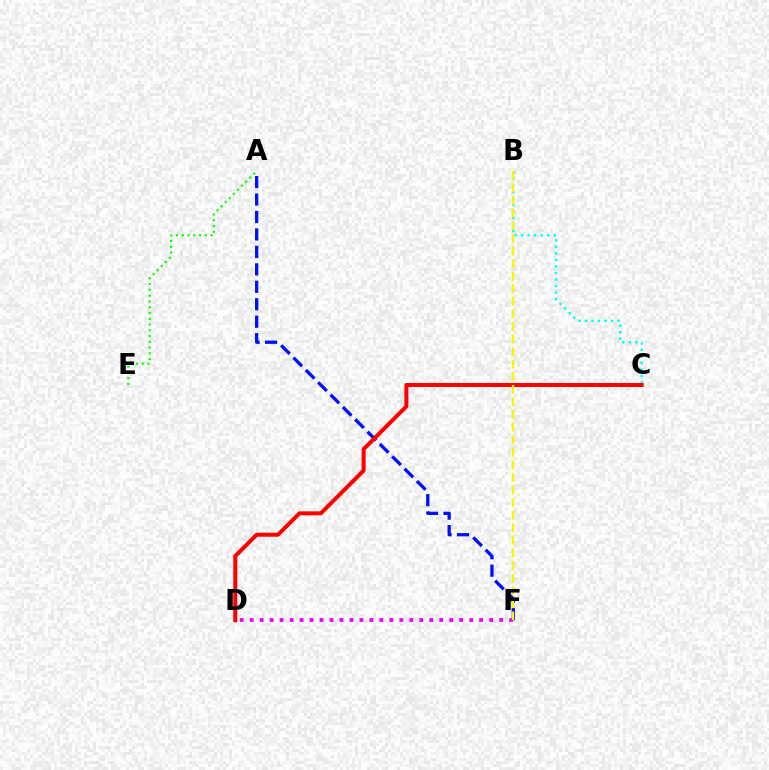{('A', 'F'): [{'color': '#0010ff', 'line_style': 'dashed', 'thickness': 2.37}], ('D', 'F'): [{'color': '#ee00ff', 'line_style': 'dotted', 'thickness': 2.71}], ('B', 'C'): [{'color': '#00fff6', 'line_style': 'dotted', 'thickness': 1.77}], ('C', 'D'): [{'color': '#ff0000', 'line_style': 'solid', 'thickness': 2.88}], ('A', 'E'): [{'color': '#08ff00', 'line_style': 'dotted', 'thickness': 1.57}], ('B', 'F'): [{'color': '#fcf500', 'line_style': 'dashed', 'thickness': 1.71}]}